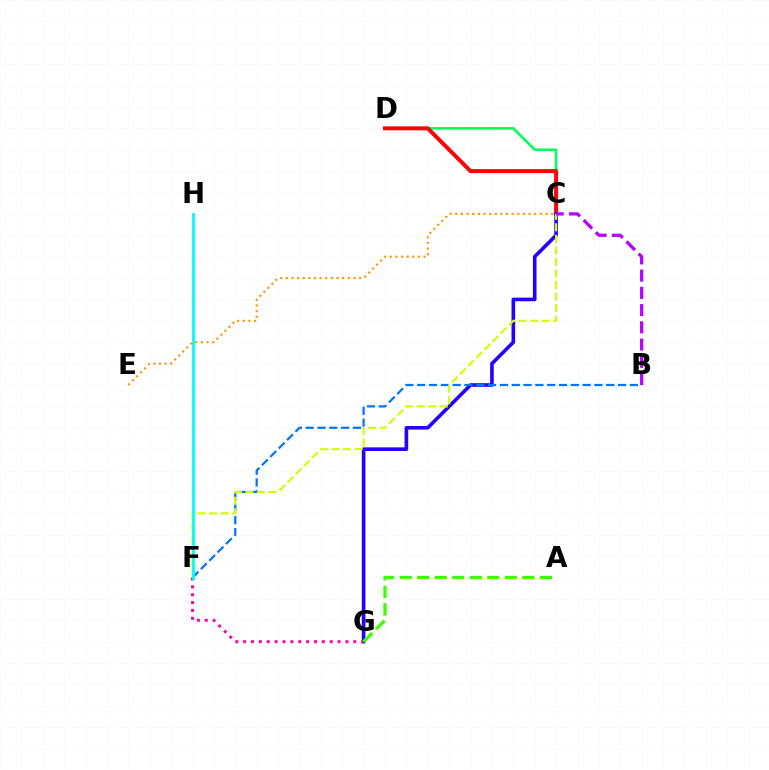{('C', 'D'): [{'color': '#00ff5c', 'line_style': 'solid', 'thickness': 1.84}, {'color': '#ff0000', 'line_style': 'solid', 'thickness': 2.86}], ('C', 'G'): [{'color': '#2500ff', 'line_style': 'solid', 'thickness': 2.61}], ('F', 'G'): [{'color': '#ff00ac', 'line_style': 'dotted', 'thickness': 2.14}], ('B', 'F'): [{'color': '#0074ff', 'line_style': 'dashed', 'thickness': 1.61}], ('C', 'F'): [{'color': '#d1ff00', 'line_style': 'dashed', 'thickness': 1.57}], ('A', 'G'): [{'color': '#3dff00', 'line_style': 'dashed', 'thickness': 2.38}], ('B', 'C'): [{'color': '#b900ff', 'line_style': 'dashed', 'thickness': 2.34}], ('F', 'H'): [{'color': '#00fff6', 'line_style': 'solid', 'thickness': 2.04}], ('C', 'E'): [{'color': '#ff9400', 'line_style': 'dotted', 'thickness': 1.53}]}